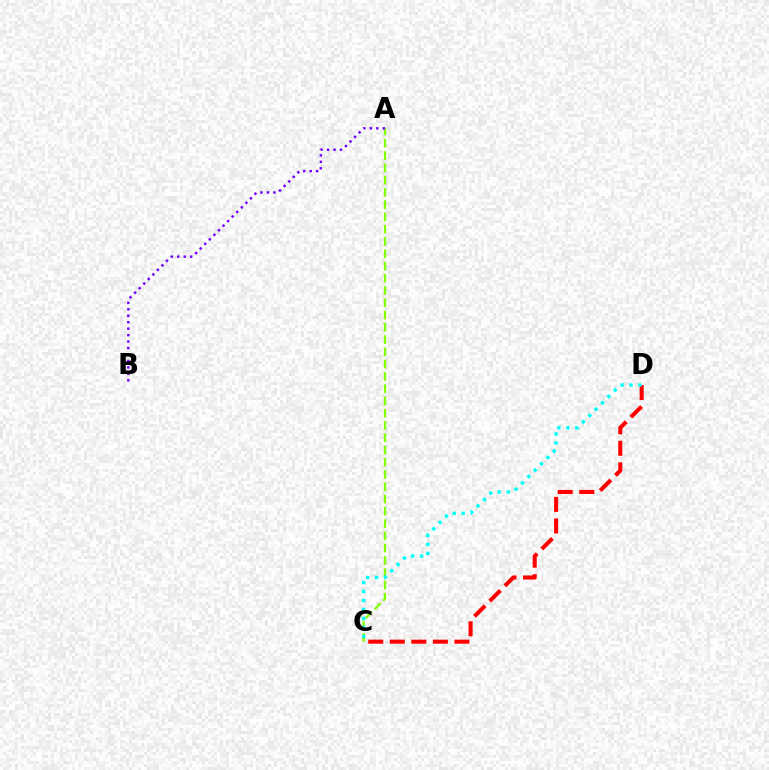{('A', 'C'): [{'color': '#84ff00', 'line_style': 'dashed', 'thickness': 1.67}], ('A', 'B'): [{'color': '#7200ff', 'line_style': 'dotted', 'thickness': 1.75}], ('C', 'D'): [{'color': '#ff0000', 'line_style': 'dashed', 'thickness': 2.93}, {'color': '#00fff6', 'line_style': 'dotted', 'thickness': 2.44}]}